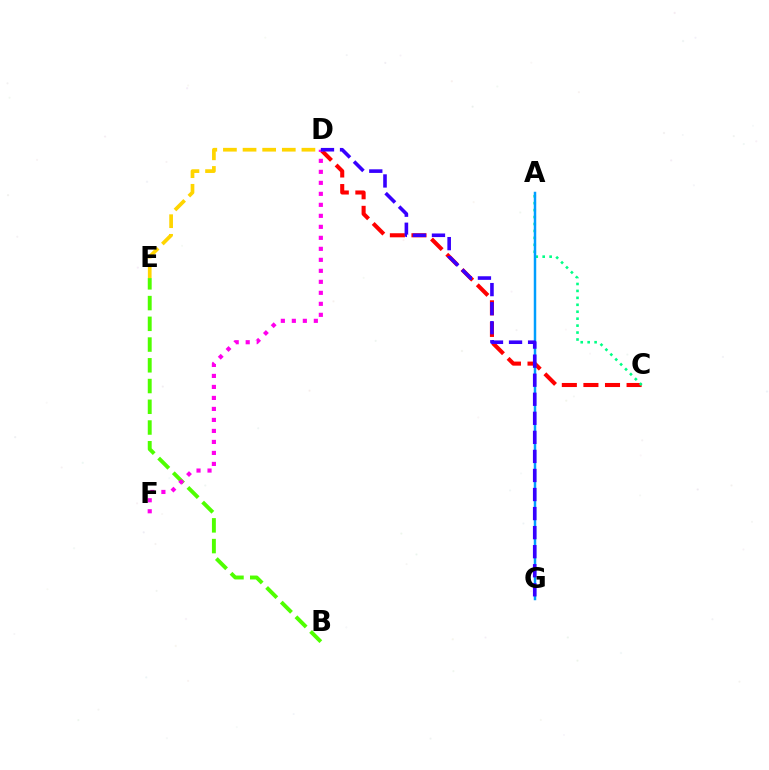{('B', 'E'): [{'color': '#4fff00', 'line_style': 'dashed', 'thickness': 2.82}], ('C', 'D'): [{'color': '#ff0000', 'line_style': 'dashed', 'thickness': 2.93}], ('A', 'C'): [{'color': '#00ff86', 'line_style': 'dotted', 'thickness': 1.89}], ('D', 'F'): [{'color': '#ff00ed', 'line_style': 'dotted', 'thickness': 2.99}], ('A', 'G'): [{'color': '#009eff', 'line_style': 'solid', 'thickness': 1.78}], ('D', 'E'): [{'color': '#ffd500', 'line_style': 'dashed', 'thickness': 2.67}], ('D', 'G'): [{'color': '#3700ff', 'line_style': 'dashed', 'thickness': 2.59}]}